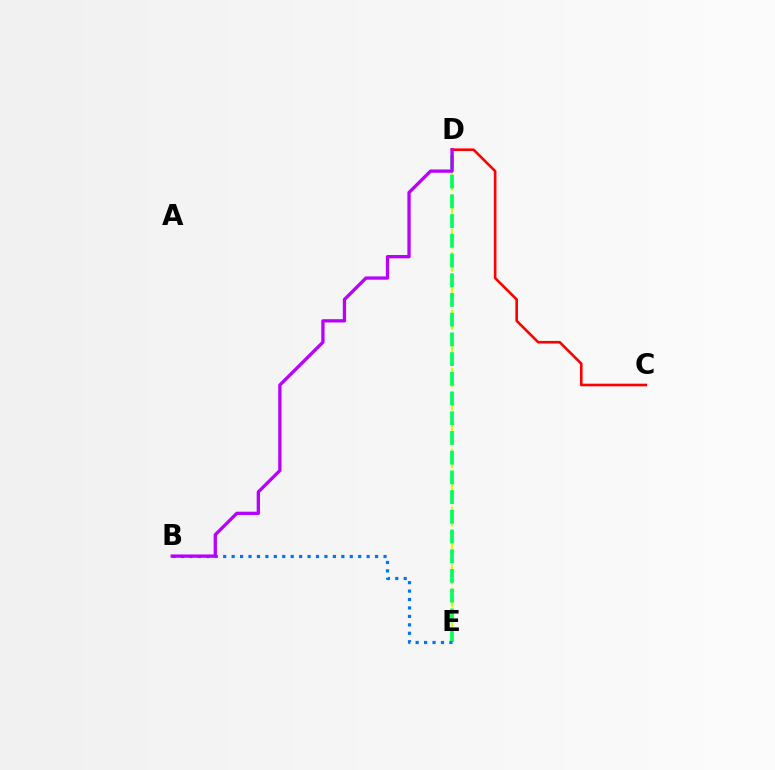{('D', 'E'): [{'color': '#d1ff00', 'line_style': 'dashed', 'thickness': 1.57}, {'color': '#00ff5c', 'line_style': 'dashed', 'thickness': 2.68}], ('C', 'D'): [{'color': '#ff0000', 'line_style': 'solid', 'thickness': 1.89}], ('B', 'E'): [{'color': '#0074ff', 'line_style': 'dotted', 'thickness': 2.29}], ('B', 'D'): [{'color': '#b900ff', 'line_style': 'solid', 'thickness': 2.37}]}